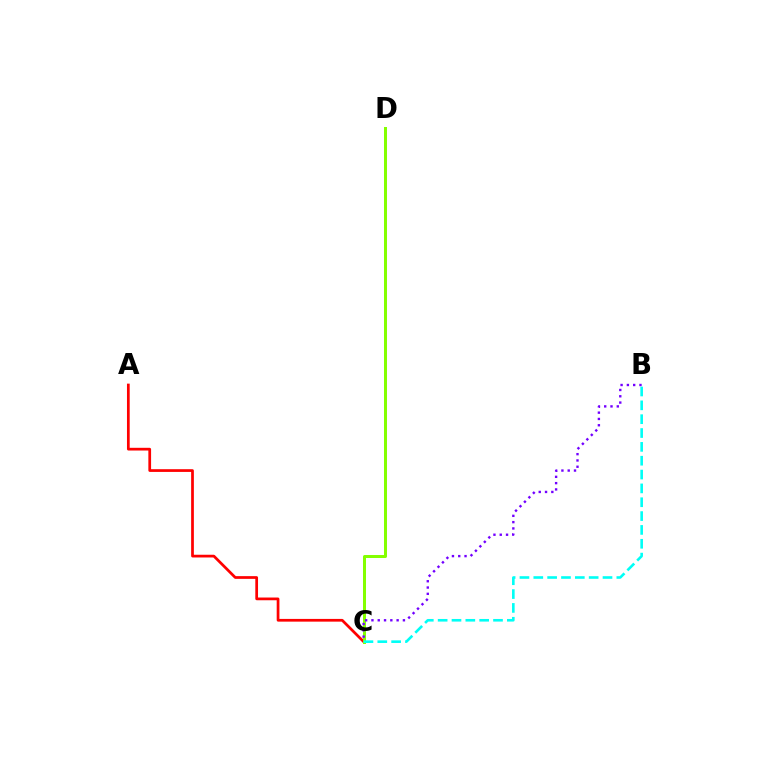{('A', 'C'): [{'color': '#ff0000', 'line_style': 'solid', 'thickness': 1.96}], ('C', 'D'): [{'color': '#84ff00', 'line_style': 'solid', 'thickness': 2.16}], ('B', 'C'): [{'color': '#00fff6', 'line_style': 'dashed', 'thickness': 1.88}, {'color': '#7200ff', 'line_style': 'dotted', 'thickness': 1.71}]}